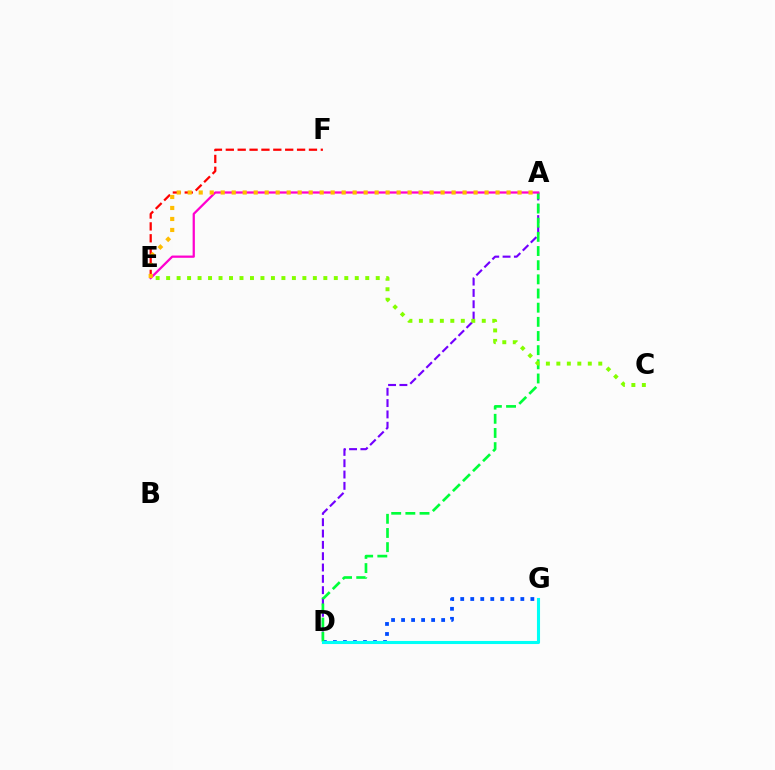{('A', 'D'): [{'color': '#7200ff', 'line_style': 'dashed', 'thickness': 1.54}, {'color': '#00ff39', 'line_style': 'dashed', 'thickness': 1.92}], ('D', 'G'): [{'color': '#004bff', 'line_style': 'dotted', 'thickness': 2.72}, {'color': '#00fff6', 'line_style': 'solid', 'thickness': 2.22}], ('E', 'F'): [{'color': '#ff0000', 'line_style': 'dashed', 'thickness': 1.61}], ('A', 'E'): [{'color': '#ff00cf', 'line_style': 'solid', 'thickness': 1.62}, {'color': '#ffbd00', 'line_style': 'dotted', 'thickness': 2.99}], ('C', 'E'): [{'color': '#84ff00', 'line_style': 'dotted', 'thickness': 2.85}]}